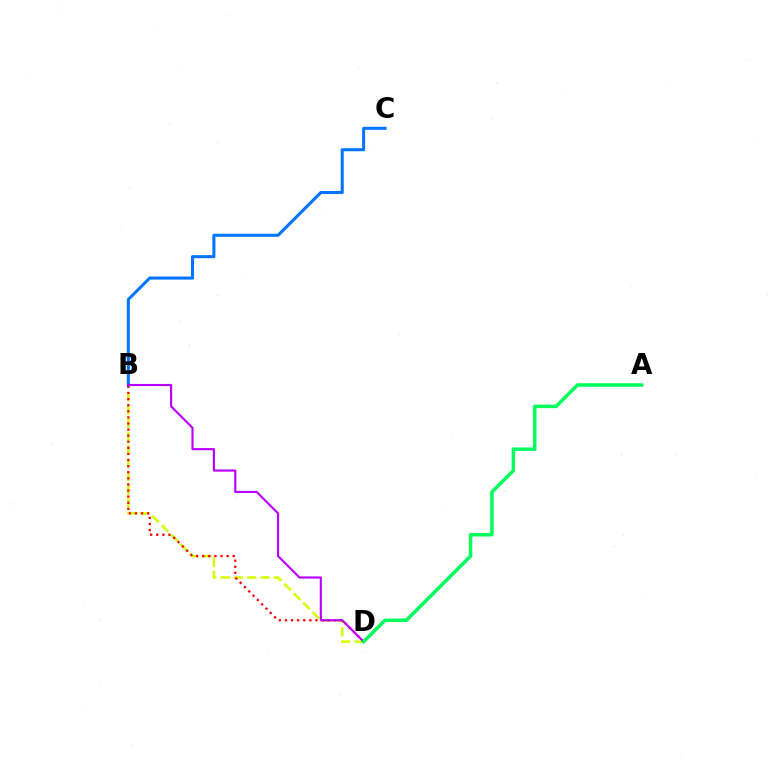{('B', 'D'): [{'color': '#d1ff00', 'line_style': 'dashed', 'thickness': 1.81}, {'color': '#ff0000', 'line_style': 'dotted', 'thickness': 1.66}, {'color': '#b900ff', 'line_style': 'solid', 'thickness': 1.54}], ('B', 'C'): [{'color': '#0074ff', 'line_style': 'solid', 'thickness': 2.19}], ('A', 'D'): [{'color': '#00ff5c', 'line_style': 'solid', 'thickness': 2.52}]}